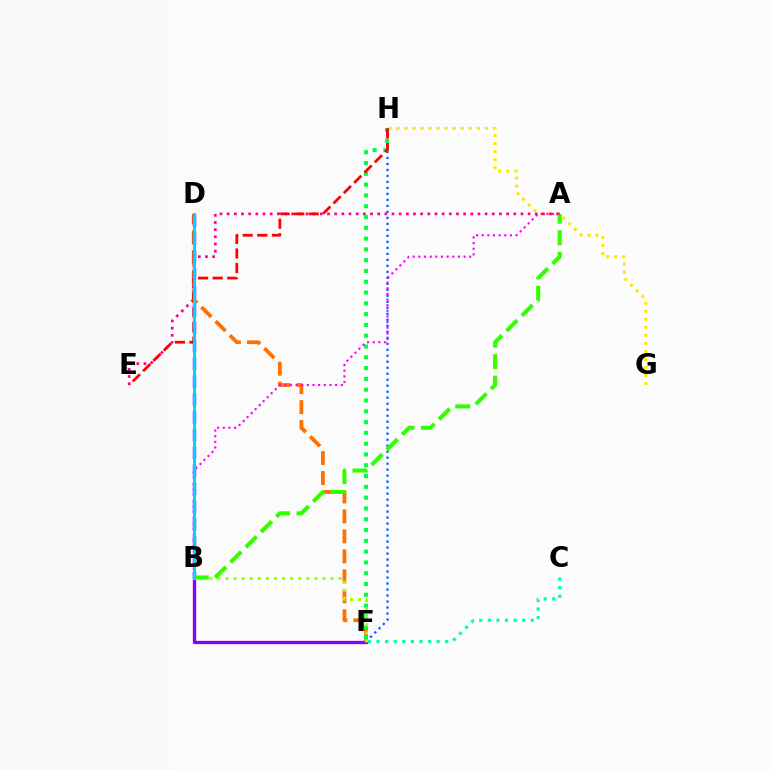{('G', 'H'): [{'color': '#ffe600', 'line_style': 'dotted', 'thickness': 2.18}], ('A', 'E'): [{'color': '#ff0088', 'line_style': 'dotted', 'thickness': 1.95}], ('F', 'H'): [{'color': '#005dff', 'line_style': 'dotted', 'thickness': 1.63}, {'color': '#00ff45', 'line_style': 'dotted', 'thickness': 2.93}], ('D', 'F'): [{'color': '#ff7000', 'line_style': 'dashed', 'thickness': 2.71}], ('E', 'H'): [{'color': '#ff0000', 'line_style': 'dashed', 'thickness': 1.98}], ('C', 'F'): [{'color': '#00ffbb', 'line_style': 'dotted', 'thickness': 2.33}], ('B', 'D'): [{'color': '#1900ff', 'line_style': 'dashed', 'thickness': 2.43}, {'color': '#00d3ff', 'line_style': 'solid', 'thickness': 2.12}], ('B', 'F'): [{'color': '#8a00ff', 'line_style': 'solid', 'thickness': 2.39}, {'color': '#a2ff00', 'line_style': 'dotted', 'thickness': 2.19}], ('A', 'B'): [{'color': '#31ff00', 'line_style': 'dashed', 'thickness': 2.93}, {'color': '#fa00f9', 'line_style': 'dotted', 'thickness': 1.54}]}